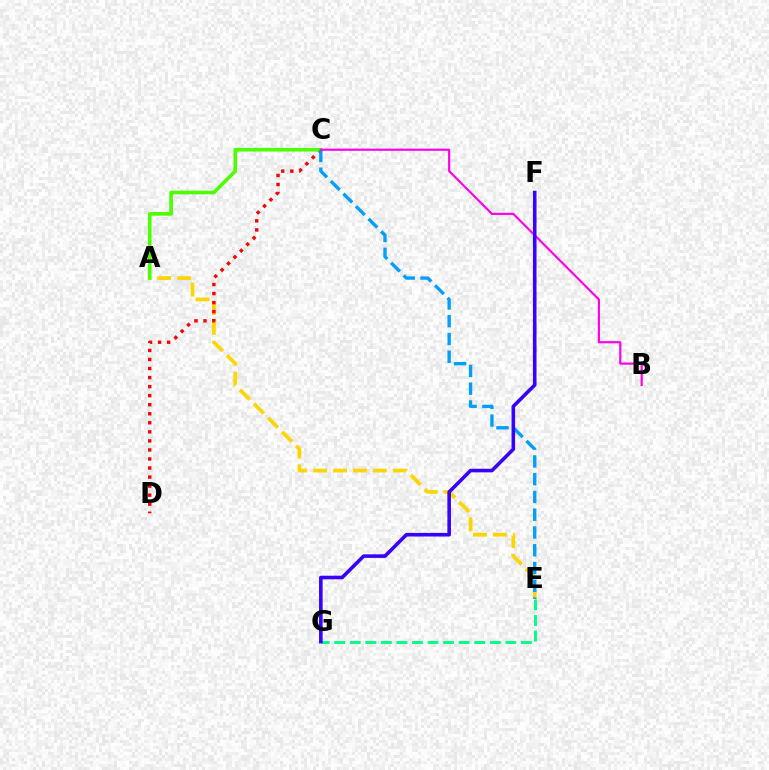{('A', 'E'): [{'color': '#ffd500', 'line_style': 'dashed', 'thickness': 2.7}], ('C', 'D'): [{'color': '#ff0000', 'line_style': 'dotted', 'thickness': 2.46}], ('A', 'C'): [{'color': '#4fff00', 'line_style': 'solid', 'thickness': 2.63}], ('C', 'E'): [{'color': '#009eff', 'line_style': 'dashed', 'thickness': 2.41}], ('B', 'C'): [{'color': '#ff00ed', 'line_style': 'solid', 'thickness': 1.56}], ('E', 'G'): [{'color': '#00ff86', 'line_style': 'dashed', 'thickness': 2.11}], ('F', 'G'): [{'color': '#3700ff', 'line_style': 'solid', 'thickness': 2.58}]}